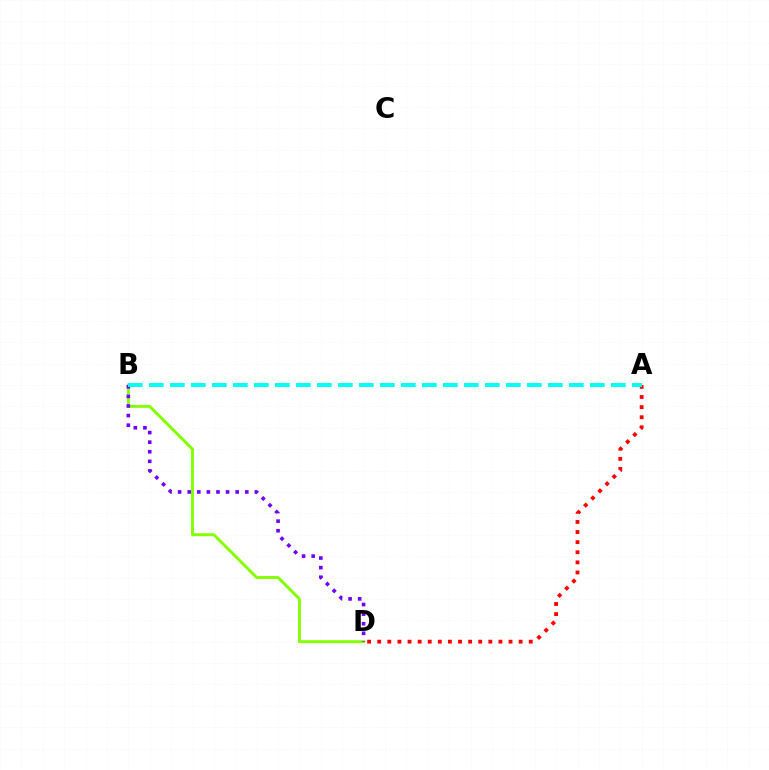{('B', 'D'): [{'color': '#84ff00', 'line_style': 'solid', 'thickness': 2.1}, {'color': '#7200ff', 'line_style': 'dotted', 'thickness': 2.61}], ('A', 'D'): [{'color': '#ff0000', 'line_style': 'dotted', 'thickness': 2.74}], ('A', 'B'): [{'color': '#00fff6', 'line_style': 'dashed', 'thickness': 2.85}]}